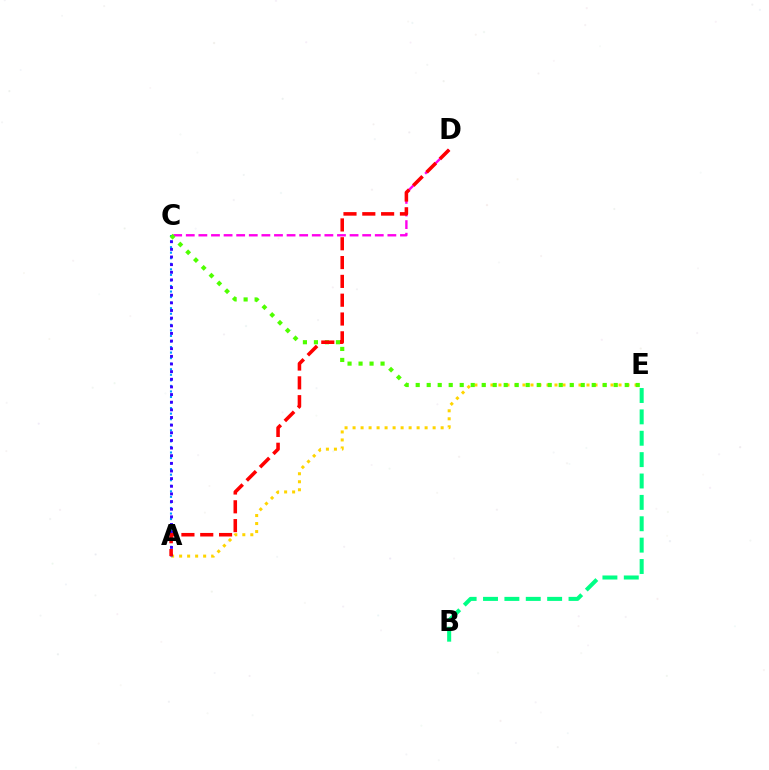{('C', 'D'): [{'color': '#ff00ed', 'line_style': 'dashed', 'thickness': 1.71}], ('A', 'E'): [{'color': '#ffd500', 'line_style': 'dotted', 'thickness': 2.18}], ('A', 'C'): [{'color': '#009eff', 'line_style': 'dotted', 'thickness': 1.51}, {'color': '#3700ff', 'line_style': 'dotted', 'thickness': 2.08}], ('C', 'E'): [{'color': '#4fff00', 'line_style': 'dotted', 'thickness': 2.99}], ('B', 'E'): [{'color': '#00ff86', 'line_style': 'dashed', 'thickness': 2.9}], ('A', 'D'): [{'color': '#ff0000', 'line_style': 'dashed', 'thickness': 2.56}]}